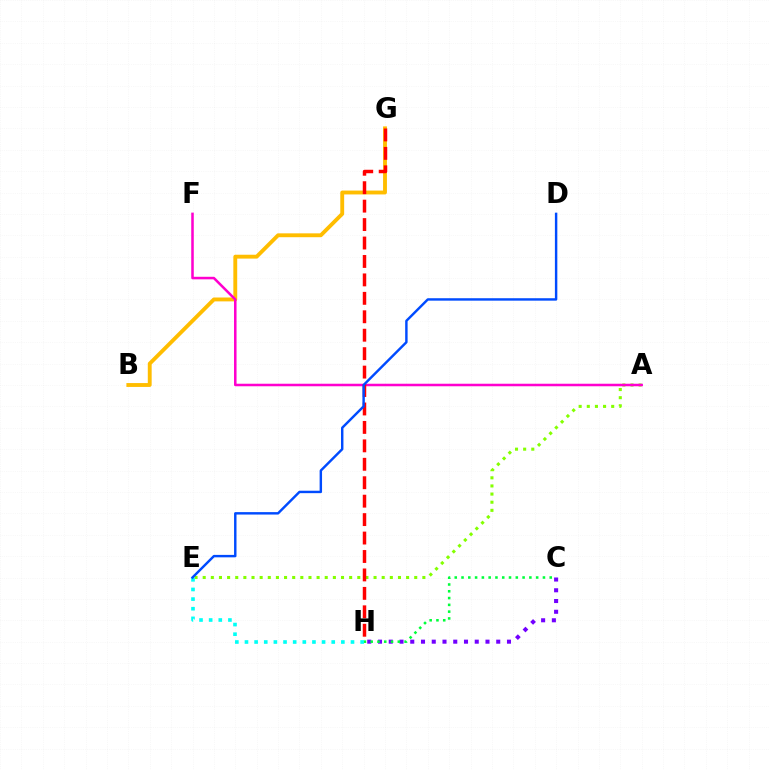{('A', 'E'): [{'color': '#84ff00', 'line_style': 'dotted', 'thickness': 2.21}], ('C', 'H'): [{'color': '#7200ff', 'line_style': 'dotted', 'thickness': 2.92}, {'color': '#00ff39', 'line_style': 'dotted', 'thickness': 1.84}], ('B', 'G'): [{'color': '#ffbd00', 'line_style': 'solid', 'thickness': 2.79}], ('A', 'F'): [{'color': '#ff00cf', 'line_style': 'solid', 'thickness': 1.82}], ('G', 'H'): [{'color': '#ff0000', 'line_style': 'dashed', 'thickness': 2.51}], ('E', 'H'): [{'color': '#00fff6', 'line_style': 'dotted', 'thickness': 2.62}], ('D', 'E'): [{'color': '#004bff', 'line_style': 'solid', 'thickness': 1.75}]}